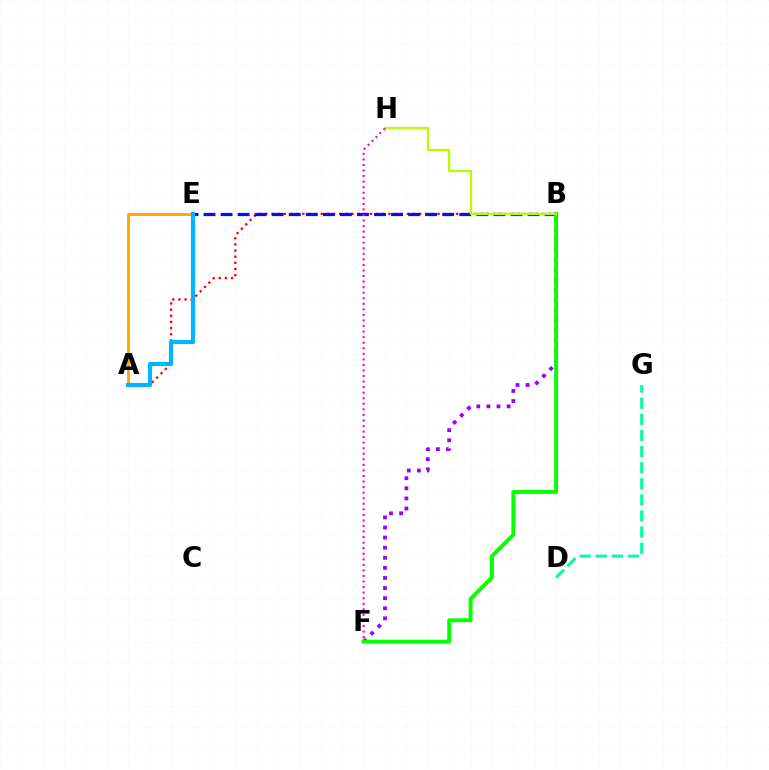{('B', 'F'): [{'color': '#9b00ff', 'line_style': 'dotted', 'thickness': 2.74}, {'color': '#08ff00', 'line_style': 'solid', 'thickness': 2.83}], ('A', 'E'): [{'color': '#ffa500', 'line_style': 'solid', 'thickness': 2.05}, {'color': '#00b5ff', 'line_style': 'solid', 'thickness': 2.99}], ('D', 'G'): [{'color': '#00ff9d', 'line_style': 'dashed', 'thickness': 2.19}], ('A', 'B'): [{'color': '#ff0000', 'line_style': 'dotted', 'thickness': 1.67}], ('B', 'E'): [{'color': '#0010ff', 'line_style': 'dashed', 'thickness': 2.32}], ('B', 'H'): [{'color': '#b3ff00', 'line_style': 'solid', 'thickness': 1.64}], ('F', 'H'): [{'color': '#ff00bd', 'line_style': 'dotted', 'thickness': 1.51}]}